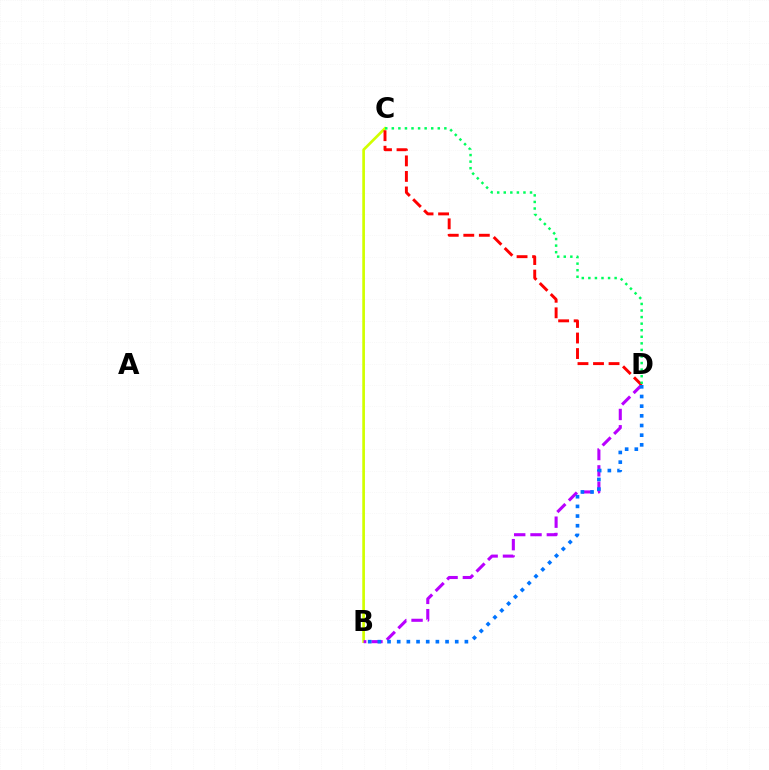{('B', 'C'): [{'color': '#d1ff00', 'line_style': 'solid', 'thickness': 1.93}], ('B', 'D'): [{'color': '#b900ff', 'line_style': 'dashed', 'thickness': 2.22}, {'color': '#0074ff', 'line_style': 'dotted', 'thickness': 2.63}], ('C', 'D'): [{'color': '#ff0000', 'line_style': 'dashed', 'thickness': 2.11}, {'color': '#00ff5c', 'line_style': 'dotted', 'thickness': 1.78}]}